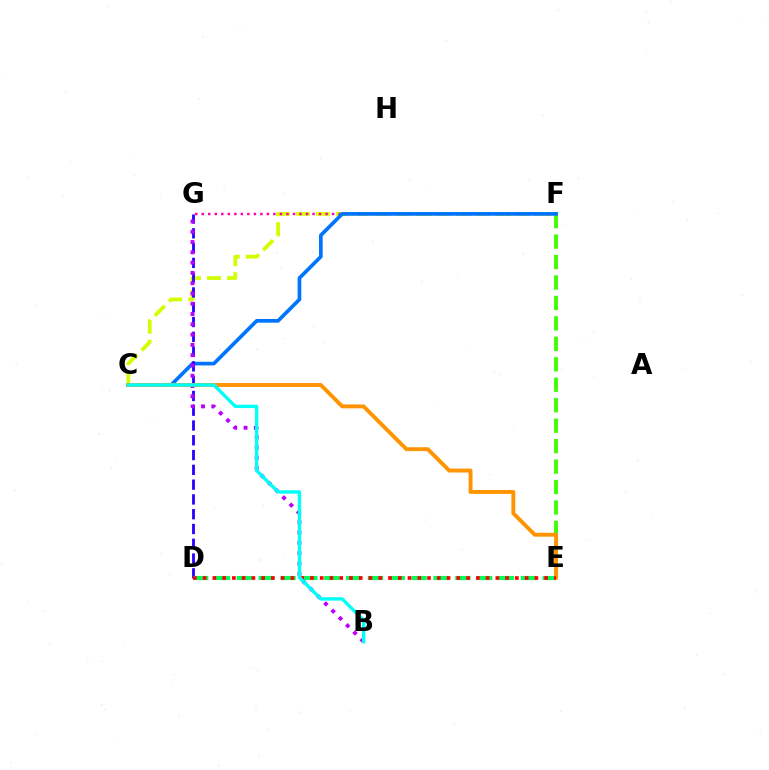{('C', 'F'): [{'color': '#d1ff00', 'line_style': 'dashed', 'thickness': 2.73}, {'color': '#0074ff', 'line_style': 'solid', 'thickness': 2.65}], ('E', 'F'): [{'color': '#3dff00', 'line_style': 'dashed', 'thickness': 2.78}], ('F', 'G'): [{'color': '#ff00ac', 'line_style': 'dotted', 'thickness': 1.77}], ('D', 'G'): [{'color': '#2500ff', 'line_style': 'dashed', 'thickness': 2.01}], ('D', 'E'): [{'color': '#00ff5c', 'line_style': 'dashed', 'thickness': 2.97}, {'color': '#ff0000', 'line_style': 'dotted', 'thickness': 2.65}], ('B', 'G'): [{'color': '#b900ff', 'line_style': 'dotted', 'thickness': 2.79}], ('C', 'E'): [{'color': '#ff9400', 'line_style': 'solid', 'thickness': 2.81}], ('B', 'C'): [{'color': '#00fff6', 'line_style': 'solid', 'thickness': 2.42}]}